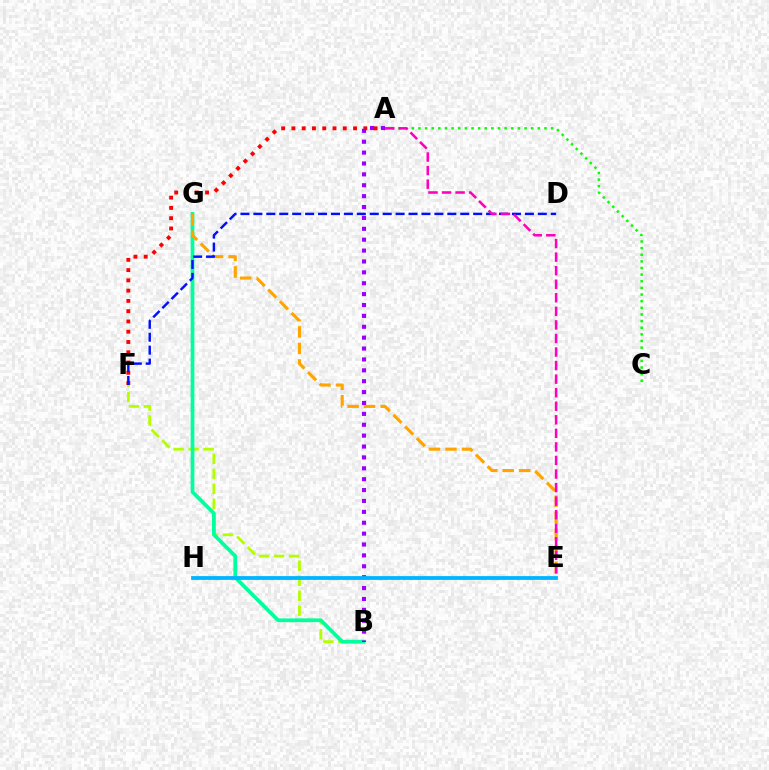{('B', 'F'): [{'color': '#b3ff00', 'line_style': 'dashed', 'thickness': 2.04}], ('A', 'C'): [{'color': '#08ff00', 'line_style': 'dotted', 'thickness': 1.8}], ('B', 'G'): [{'color': '#00ff9d', 'line_style': 'solid', 'thickness': 2.69}], ('E', 'G'): [{'color': '#ffa500', 'line_style': 'dashed', 'thickness': 2.24}], ('A', 'F'): [{'color': '#ff0000', 'line_style': 'dotted', 'thickness': 2.79}], ('D', 'F'): [{'color': '#0010ff', 'line_style': 'dashed', 'thickness': 1.76}], ('A', 'E'): [{'color': '#ff00bd', 'line_style': 'dashed', 'thickness': 1.84}], ('A', 'B'): [{'color': '#9b00ff', 'line_style': 'dotted', 'thickness': 2.96}], ('E', 'H'): [{'color': '#00b5ff', 'line_style': 'solid', 'thickness': 2.73}]}